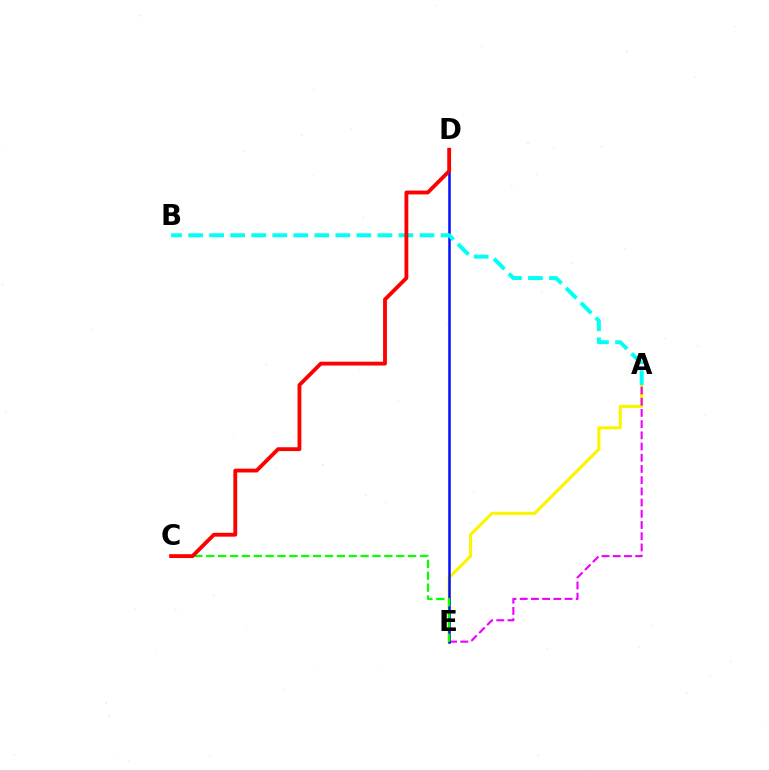{('A', 'E'): [{'color': '#fcf500', 'line_style': 'solid', 'thickness': 2.24}, {'color': '#ee00ff', 'line_style': 'dashed', 'thickness': 1.52}], ('D', 'E'): [{'color': '#0010ff', 'line_style': 'solid', 'thickness': 1.8}], ('A', 'B'): [{'color': '#00fff6', 'line_style': 'dashed', 'thickness': 2.86}], ('C', 'E'): [{'color': '#08ff00', 'line_style': 'dashed', 'thickness': 1.61}], ('C', 'D'): [{'color': '#ff0000', 'line_style': 'solid', 'thickness': 2.76}]}